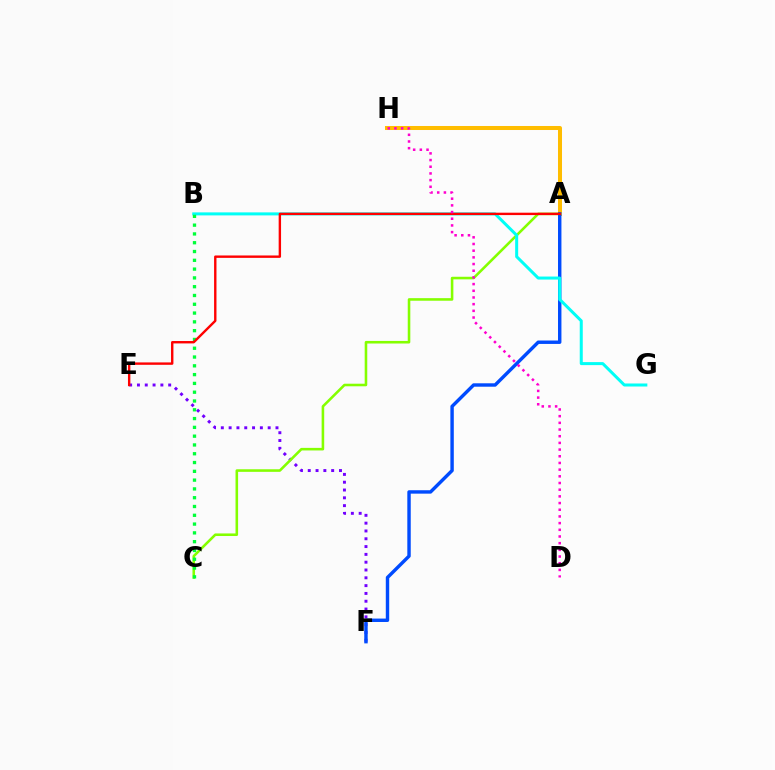{('E', 'F'): [{'color': '#7200ff', 'line_style': 'dotted', 'thickness': 2.12}], ('A', 'C'): [{'color': '#84ff00', 'line_style': 'solid', 'thickness': 1.85}], ('A', 'H'): [{'color': '#ffbd00', 'line_style': 'solid', 'thickness': 2.89}], ('A', 'F'): [{'color': '#004bff', 'line_style': 'solid', 'thickness': 2.46}], ('B', 'G'): [{'color': '#00fff6', 'line_style': 'solid', 'thickness': 2.17}], ('B', 'C'): [{'color': '#00ff39', 'line_style': 'dotted', 'thickness': 2.39}], ('A', 'E'): [{'color': '#ff0000', 'line_style': 'solid', 'thickness': 1.72}], ('D', 'H'): [{'color': '#ff00cf', 'line_style': 'dotted', 'thickness': 1.82}]}